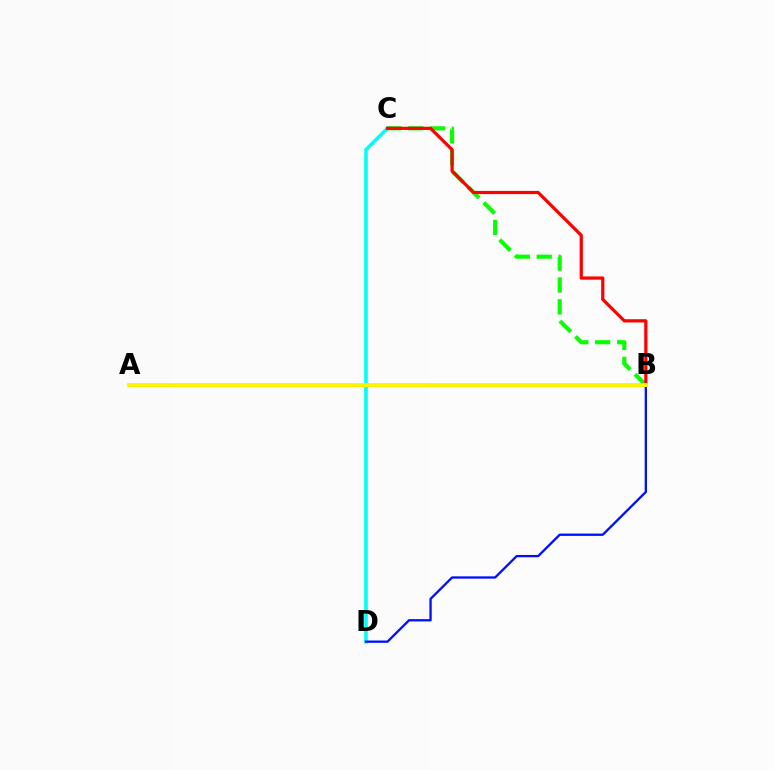{('A', 'B'): [{'color': '#ee00ff', 'line_style': 'solid', 'thickness': 2.02}, {'color': '#fcf500', 'line_style': 'solid', 'thickness': 2.84}], ('C', 'D'): [{'color': '#00fff6', 'line_style': 'solid', 'thickness': 2.62}], ('B', 'C'): [{'color': '#08ff00', 'line_style': 'dashed', 'thickness': 2.98}, {'color': '#ff0000', 'line_style': 'solid', 'thickness': 2.32}], ('B', 'D'): [{'color': '#0010ff', 'line_style': 'solid', 'thickness': 1.67}]}